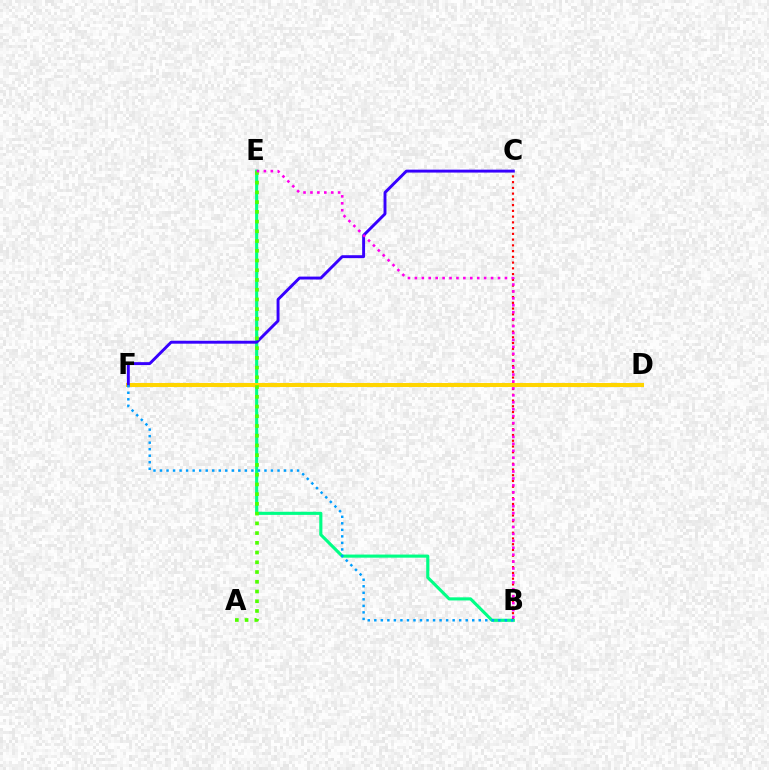{('B', 'C'): [{'color': '#ff0000', 'line_style': 'dotted', 'thickness': 1.56}], ('B', 'E'): [{'color': '#00ff86', 'line_style': 'solid', 'thickness': 2.24}, {'color': '#ff00ed', 'line_style': 'dotted', 'thickness': 1.88}], ('D', 'F'): [{'color': '#ffd500', 'line_style': 'solid', 'thickness': 2.9}], ('C', 'F'): [{'color': '#3700ff', 'line_style': 'solid', 'thickness': 2.1}], ('A', 'E'): [{'color': '#4fff00', 'line_style': 'dotted', 'thickness': 2.64}], ('B', 'F'): [{'color': '#009eff', 'line_style': 'dotted', 'thickness': 1.77}]}